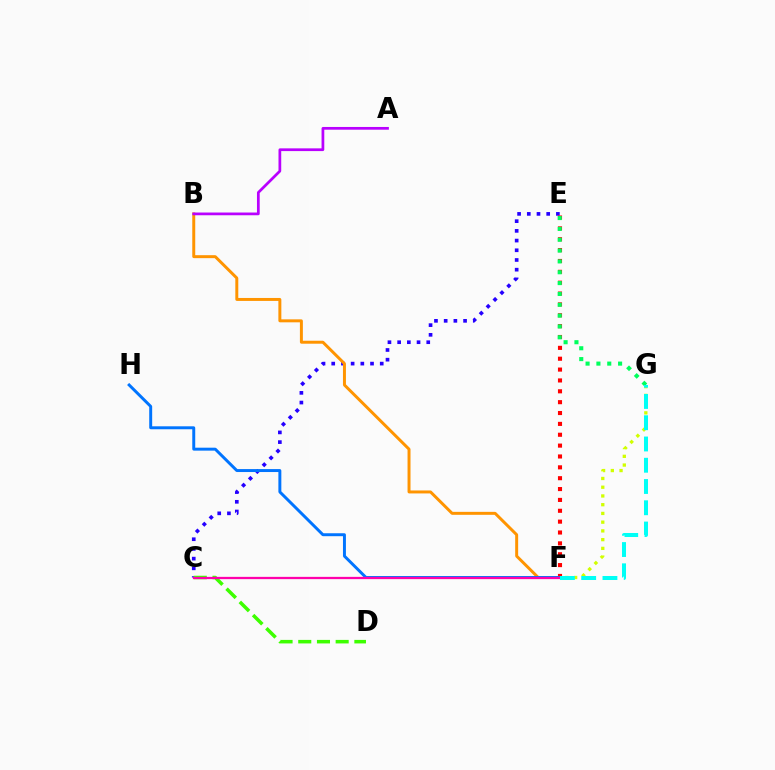{('C', 'E'): [{'color': '#2500ff', 'line_style': 'dotted', 'thickness': 2.64}], ('B', 'F'): [{'color': '#ff9400', 'line_style': 'solid', 'thickness': 2.14}], ('E', 'F'): [{'color': '#ff0000', 'line_style': 'dotted', 'thickness': 2.95}], ('E', 'G'): [{'color': '#00ff5c', 'line_style': 'dotted', 'thickness': 2.94}], ('C', 'D'): [{'color': '#3dff00', 'line_style': 'dashed', 'thickness': 2.54}], ('F', 'G'): [{'color': '#d1ff00', 'line_style': 'dotted', 'thickness': 2.37}, {'color': '#00fff6', 'line_style': 'dashed', 'thickness': 2.89}], ('F', 'H'): [{'color': '#0074ff', 'line_style': 'solid', 'thickness': 2.12}], ('A', 'B'): [{'color': '#b900ff', 'line_style': 'solid', 'thickness': 1.97}], ('C', 'F'): [{'color': '#ff00ac', 'line_style': 'solid', 'thickness': 1.63}]}